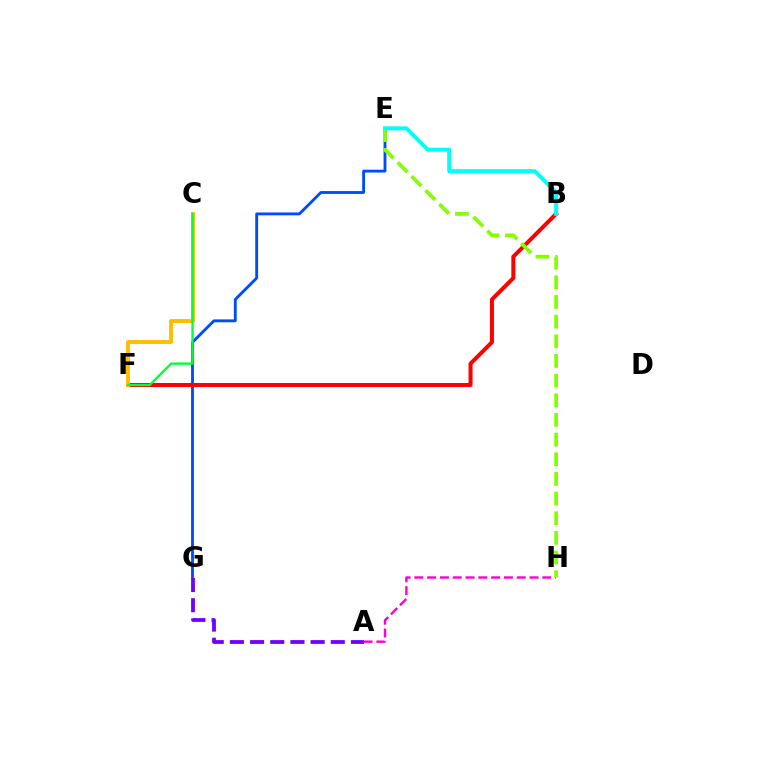{('E', 'G'): [{'color': '#004bff', 'line_style': 'solid', 'thickness': 2.05}], ('B', 'F'): [{'color': '#ff0000', 'line_style': 'solid', 'thickness': 2.89}], ('A', 'G'): [{'color': '#7200ff', 'line_style': 'dashed', 'thickness': 2.74}], ('C', 'F'): [{'color': '#ffbd00', 'line_style': 'solid', 'thickness': 2.82}, {'color': '#00ff39', 'line_style': 'solid', 'thickness': 1.66}], ('A', 'H'): [{'color': '#ff00cf', 'line_style': 'dashed', 'thickness': 1.74}], ('E', 'H'): [{'color': '#84ff00', 'line_style': 'dashed', 'thickness': 2.67}], ('B', 'E'): [{'color': '#00fff6', 'line_style': 'solid', 'thickness': 2.84}]}